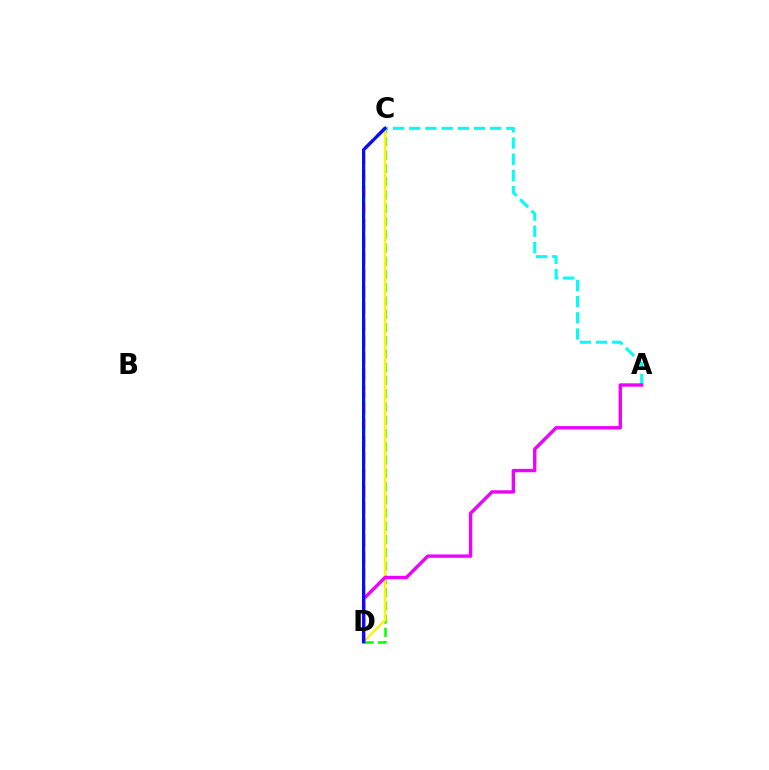{('A', 'C'): [{'color': '#00fff6', 'line_style': 'dashed', 'thickness': 2.2}], ('C', 'D'): [{'color': '#08ff00', 'line_style': 'dashed', 'thickness': 1.8}, {'color': '#fcf500', 'line_style': 'solid', 'thickness': 1.67}, {'color': '#ff0000', 'line_style': 'dashed', 'thickness': 2.26}, {'color': '#0010ff', 'line_style': 'solid', 'thickness': 2.3}], ('A', 'D'): [{'color': '#ee00ff', 'line_style': 'solid', 'thickness': 2.43}]}